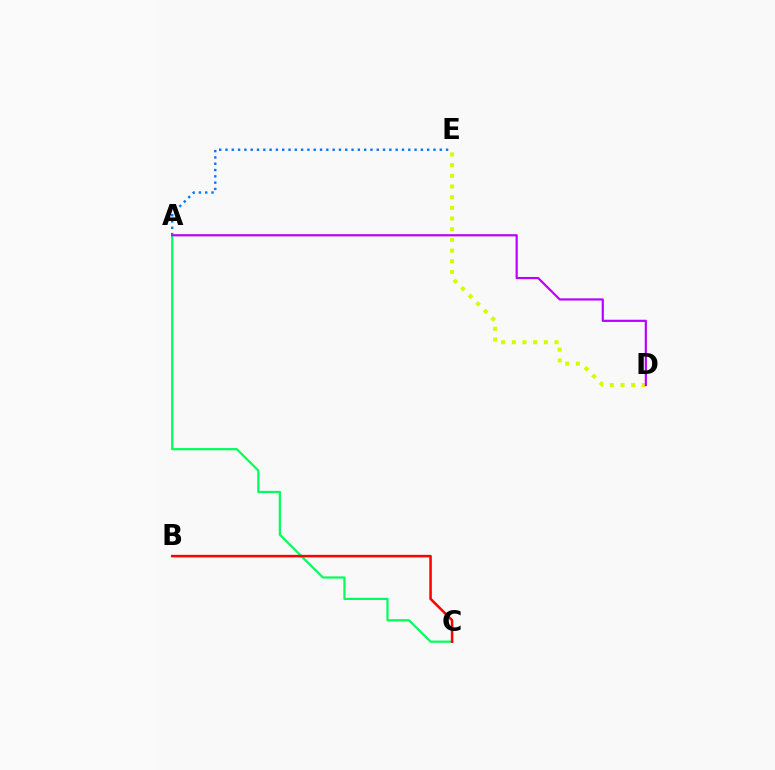{('D', 'E'): [{'color': '#d1ff00', 'line_style': 'dotted', 'thickness': 2.9}], ('A', 'E'): [{'color': '#0074ff', 'line_style': 'dotted', 'thickness': 1.71}], ('A', 'C'): [{'color': '#00ff5c', 'line_style': 'solid', 'thickness': 1.59}], ('A', 'D'): [{'color': '#b900ff', 'line_style': 'solid', 'thickness': 1.57}], ('B', 'C'): [{'color': '#ff0000', 'line_style': 'solid', 'thickness': 1.83}]}